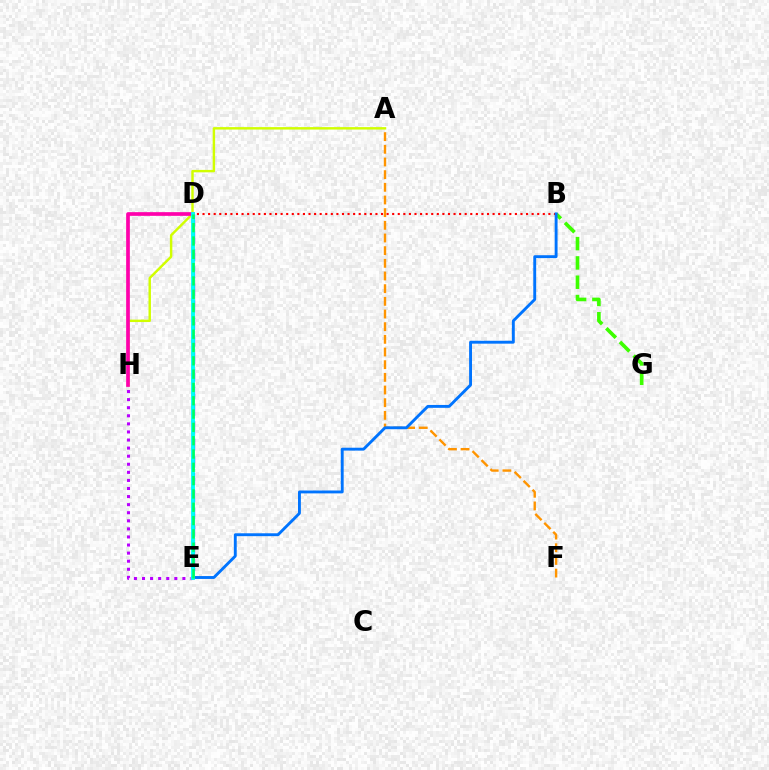{('D', 'E'): [{'color': '#2500ff', 'line_style': 'dashed', 'thickness': 2.34}, {'color': '#00fff6', 'line_style': 'solid', 'thickness': 2.78}, {'color': '#00ff5c', 'line_style': 'dashed', 'thickness': 1.81}], ('A', 'F'): [{'color': '#ff9400', 'line_style': 'dashed', 'thickness': 1.72}], ('B', 'D'): [{'color': '#ff0000', 'line_style': 'dotted', 'thickness': 1.52}], ('B', 'G'): [{'color': '#3dff00', 'line_style': 'dashed', 'thickness': 2.62}], ('A', 'H'): [{'color': '#d1ff00', 'line_style': 'solid', 'thickness': 1.75}], ('D', 'H'): [{'color': '#ff00ac', 'line_style': 'solid', 'thickness': 2.66}], ('E', 'H'): [{'color': '#b900ff', 'line_style': 'dotted', 'thickness': 2.19}], ('B', 'E'): [{'color': '#0074ff', 'line_style': 'solid', 'thickness': 2.08}]}